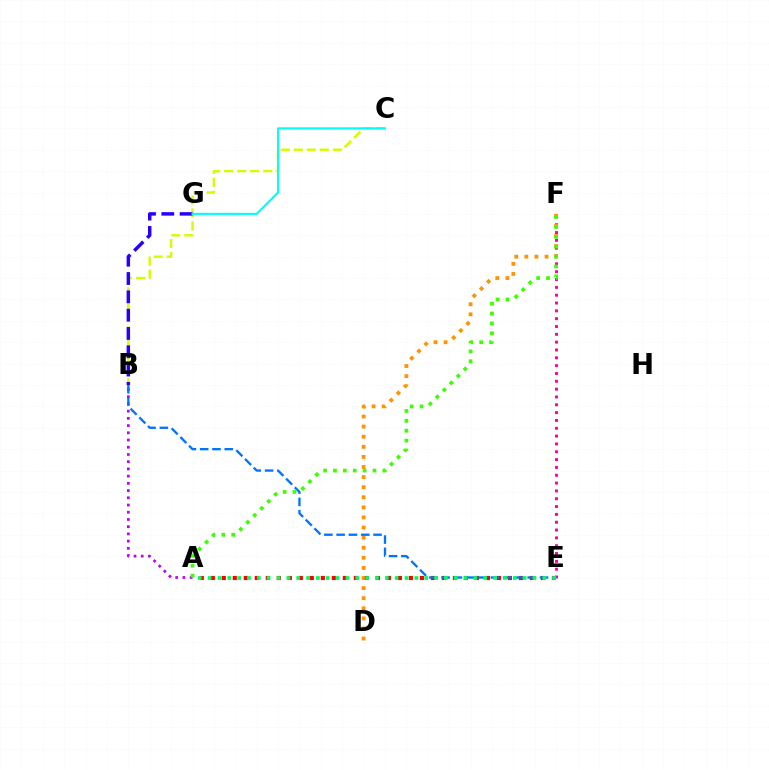{('B', 'C'): [{'color': '#d1ff00', 'line_style': 'dashed', 'thickness': 1.77}], ('B', 'G'): [{'color': '#2500ff', 'line_style': 'dashed', 'thickness': 2.49}], ('E', 'F'): [{'color': '#ff00ac', 'line_style': 'dotted', 'thickness': 2.13}], ('D', 'F'): [{'color': '#ff9400', 'line_style': 'dotted', 'thickness': 2.74}], ('A', 'E'): [{'color': '#ff0000', 'line_style': 'dotted', 'thickness': 2.99}, {'color': '#00ff5c', 'line_style': 'dotted', 'thickness': 2.67}], ('A', 'B'): [{'color': '#b900ff', 'line_style': 'dotted', 'thickness': 1.96}], ('C', 'G'): [{'color': '#00fff6', 'line_style': 'solid', 'thickness': 1.51}], ('B', 'E'): [{'color': '#0074ff', 'line_style': 'dashed', 'thickness': 1.67}], ('A', 'F'): [{'color': '#3dff00', 'line_style': 'dotted', 'thickness': 2.68}]}